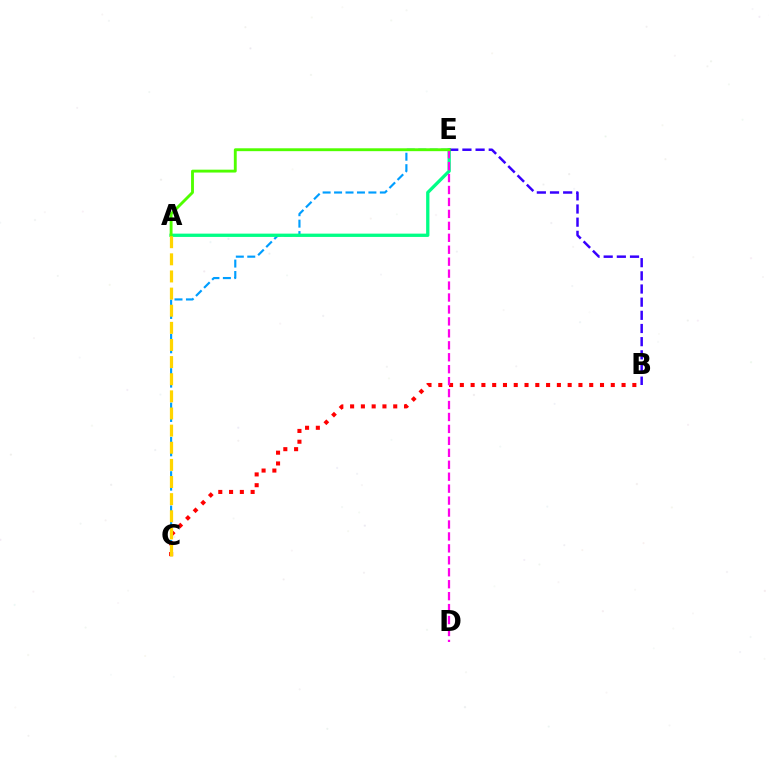{('C', 'E'): [{'color': '#009eff', 'line_style': 'dashed', 'thickness': 1.55}], ('B', 'C'): [{'color': '#ff0000', 'line_style': 'dotted', 'thickness': 2.93}], ('A', 'E'): [{'color': '#00ff86', 'line_style': 'solid', 'thickness': 2.37}, {'color': '#4fff00', 'line_style': 'solid', 'thickness': 2.07}], ('D', 'E'): [{'color': '#ff00ed', 'line_style': 'dashed', 'thickness': 1.62}], ('B', 'E'): [{'color': '#3700ff', 'line_style': 'dashed', 'thickness': 1.79}], ('A', 'C'): [{'color': '#ffd500', 'line_style': 'dashed', 'thickness': 2.33}]}